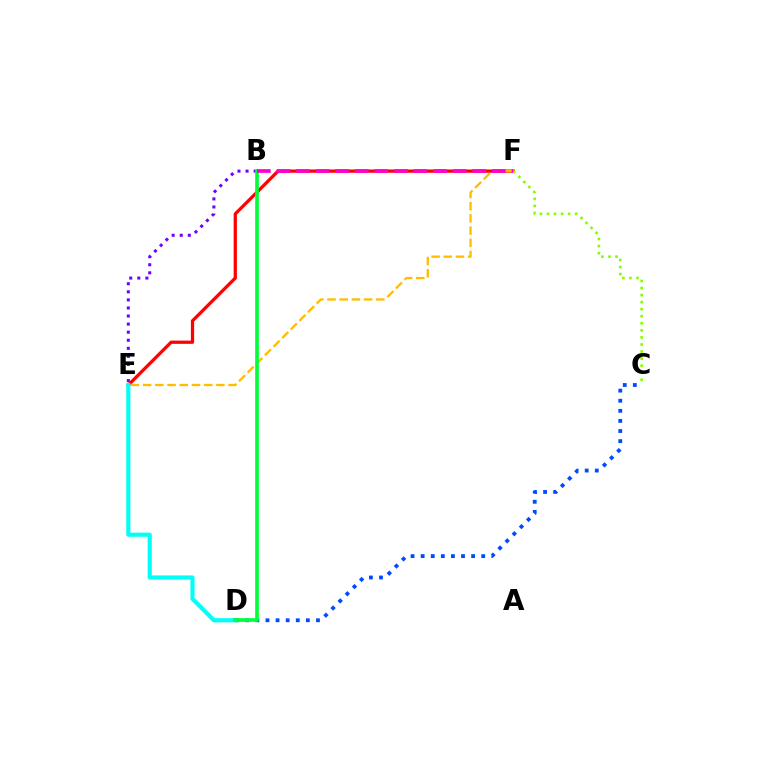{('B', 'E'): [{'color': '#7200ff', 'line_style': 'dotted', 'thickness': 2.19}], ('C', 'D'): [{'color': '#004bff', 'line_style': 'dotted', 'thickness': 2.74}], ('E', 'F'): [{'color': '#ff0000', 'line_style': 'solid', 'thickness': 2.34}, {'color': '#ffbd00', 'line_style': 'dashed', 'thickness': 1.66}], ('C', 'F'): [{'color': '#84ff00', 'line_style': 'dotted', 'thickness': 1.92}], ('D', 'E'): [{'color': '#00fff6', 'line_style': 'solid', 'thickness': 2.99}], ('B', 'D'): [{'color': '#00ff39', 'line_style': 'solid', 'thickness': 2.65}], ('B', 'F'): [{'color': '#ff00cf', 'line_style': 'dashed', 'thickness': 2.66}]}